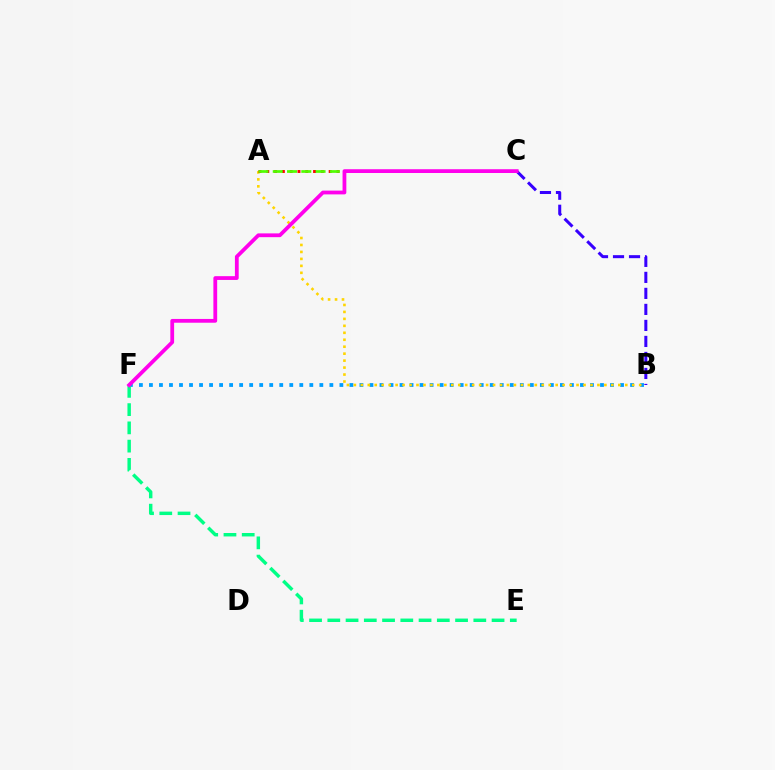{('B', 'F'): [{'color': '#009eff', 'line_style': 'dotted', 'thickness': 2.72}], ('A', 'B'): [{'color': '#ffd500', 'line_style': 'dotted', 'thickness': 1.89}], ('E', 'F'): [{'color': '#00ff86', 'line_style': 'dashed', 'thickness': 2.48}], ('B', 'C'): [{'color': '#3700ff', 'line_style': 'dashed', 'thickness': 2.18}], ('A', 'C'): [{'color': '#ff0000', 'line_style': 'dotted', 'thickness': 2.12}, {'color': '#4fff00', 'line_style': 'dashed', 'thickness': 1.94}], ('C', 'F'): [{'color': '#ff00ed', 'line_style': 'solid', 'thickness': 2.72}]}